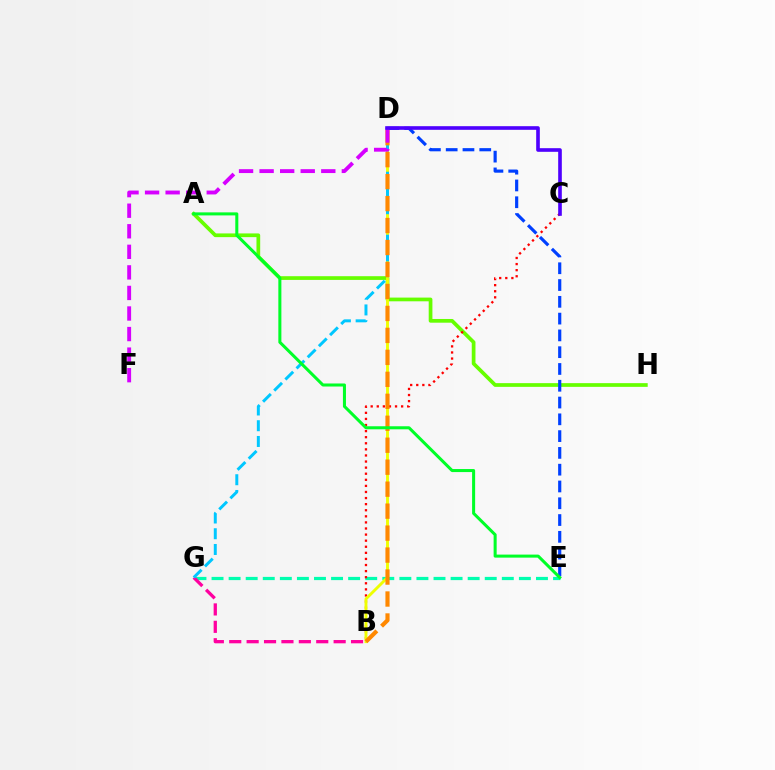{('E', 'G'): [{'color': '#00ffaf', 'line_style': 'dashed', 'thickness': 2.32}], ('A', 'H'): [{'color': '#66ff00', 'line_style': 'solid', 'thickness': 2.67}], ('B', 'C'): [{'color': '#ff0000', 'line_style': 'dotted', 'thickness': 1.65}], ('B', 'D'): [{'color': '#eeff00', 'line_style': 'solid', 'thickness': 2.08}, {'color': '#ff8800', 'line_style': 'dashed', 'thickness': 2.98}], ('B', 'G'): [{'color': '#ff00a0', 'line_style': 'dashed', 'thickness': 2.36}], ('D', 'G'): [{'color': '#00c7ff', 'line_style': 'dashed', 'thickness': 2.14}], ('D', 'E'): [{'color': '#003fff', 'line_style': 'dashed', 'thickness': 2.28}], ('A', 'E'): [{'color': '#00ff27', 'line_style': 'solid', 'thickness': 2.19}], ('D', 'F'): [{'color': '#d600ff', 'line_style': 'dashed', 'thickness': 2.79}], ('C', 'D'): [{'color': '#4f00ff', 'line_style': 'solid', 'thickness': 2.62}]}